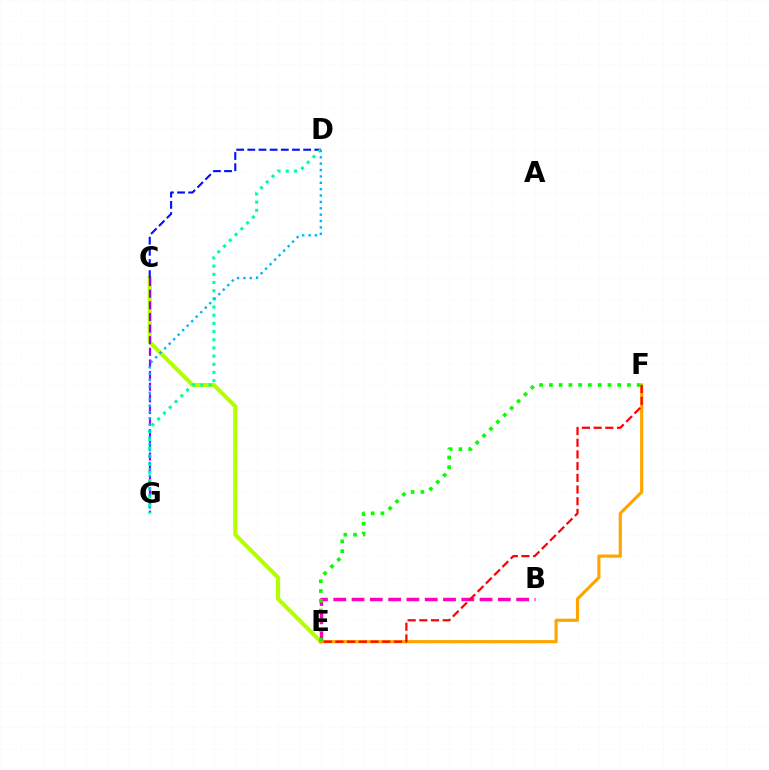{('C', 'E'): [{'color': '#b3ff00', 'line_style': 'solid', 'thickness': 2.95}], ('C', 'D'): [{'color': '#0010ff', 'line_style': 'dashed', 'thickness': 1.52}], ('B', 'E'): [{'color': '#ff00bd', 'line_style': 'dashed', 'thickness': 2.48}], ('C', 'G'): [{'color': '#9b00ff', 'line_style': 'dashed', 'thickness': 1.58}], ('D', 'G'): [{'color': '#00ff9d', 'line_style': 'dotted', 'thickness': 2.22}, {'color': '#00b5ff', 'line_style': 'dotted', 'thickness': 1.73}], ('E', 'F'): [{'color': '#ffa500', 'line_style': 'solid', 'thickness': 2.27}, {'color': '#08ff00', 'line_style': 'dotted', 'thickness': 2.65}, {'color': '#ff0000', 'line_style': 'dashed', 'thickness': 1.59}]}